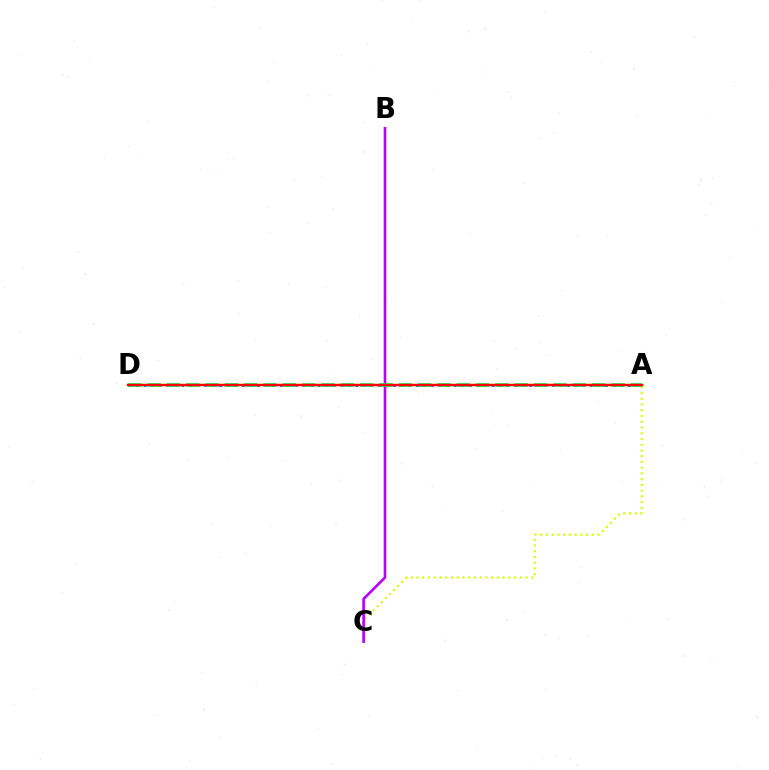{('A', 'D'): [{'color': '#0074ff', 'line_style': 'dotted', 'thickness': 2.05}, {'color': '#00ff5c', 'line_style': 'dashed', 'thickness': 2.63}, {'color': '#ff0000', 'line_style': 'solid', 'thickness': 1.76}], ('A', 'C'): [{'color': '#d1ff00', 'line_style': 'dotted', 'thickness': 1.56}], ('B', 'C'): [{'color': '#b900ff', 'line_style': 'solid', 'thickness': 1.91}]}